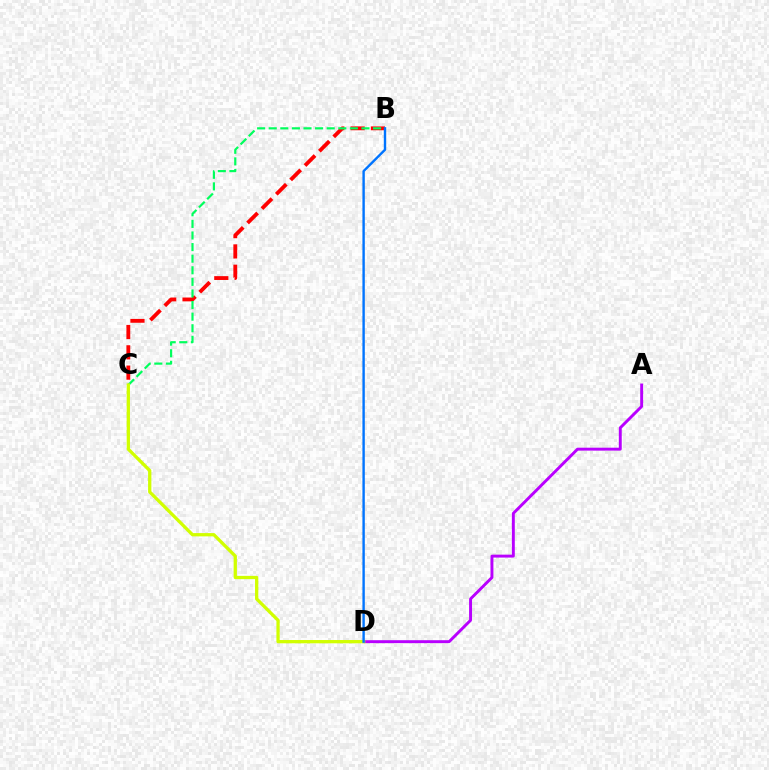{('B', 'C'): [{'color': '#ff0000', 'line_style': 'dashed', 'thickness': 2.76}, {'color': '#00ff5c', 'line_style': 'dashed', 'thickness': 1.58}], ('A', 'D'): [{'color': '#b900ff', 'line_style': 'solid', 'thickness': 2.11}], ('C', 'D'): [{'color': '#d1ff00', 'line_style': 'solid', 'thickness': 2.36}], ('B', 'D'): [{'color': '#0074ff', 'line_style': 'solid', 'thickness': 1.72}]}